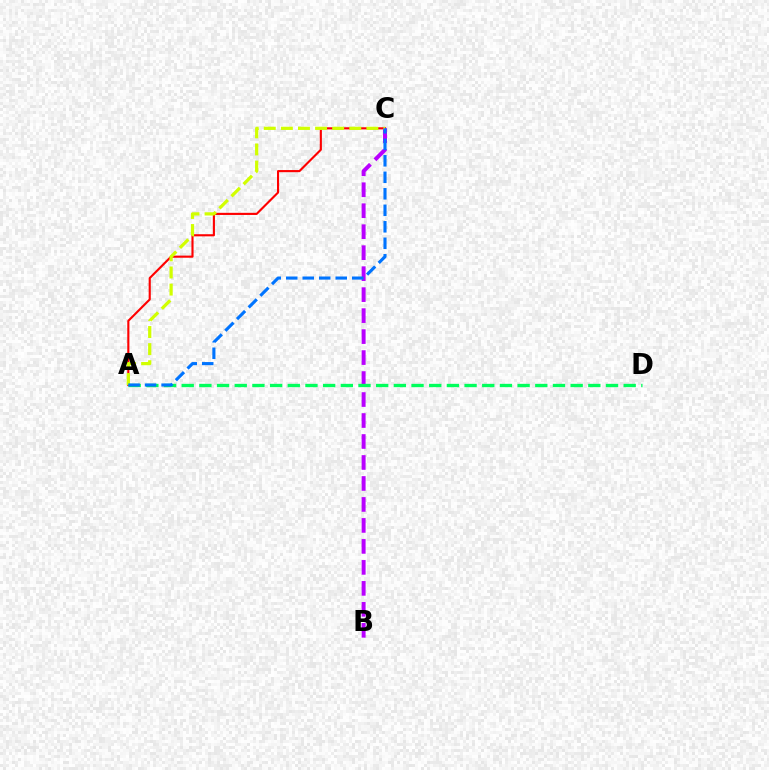{('A', 'C'): [{'color': '#ff0000', 'line_style': 'solid', 'thickness': 1.53}, {'color': '#d1ff00', 'line_style': 'dashed', 'thickness': 2.32}, {'color': '#0074ff', 'line_style': 'dashed', 'thickness': 2.24}], ('B', 'C'): [{'color': '#b900ff', 'line_style': 'dashed', 'thickness': 2.85}], ('A', 'D'): [{'color': '#00ff5c', 'line_style': 'dashed', 'thickness': 2.4}]}